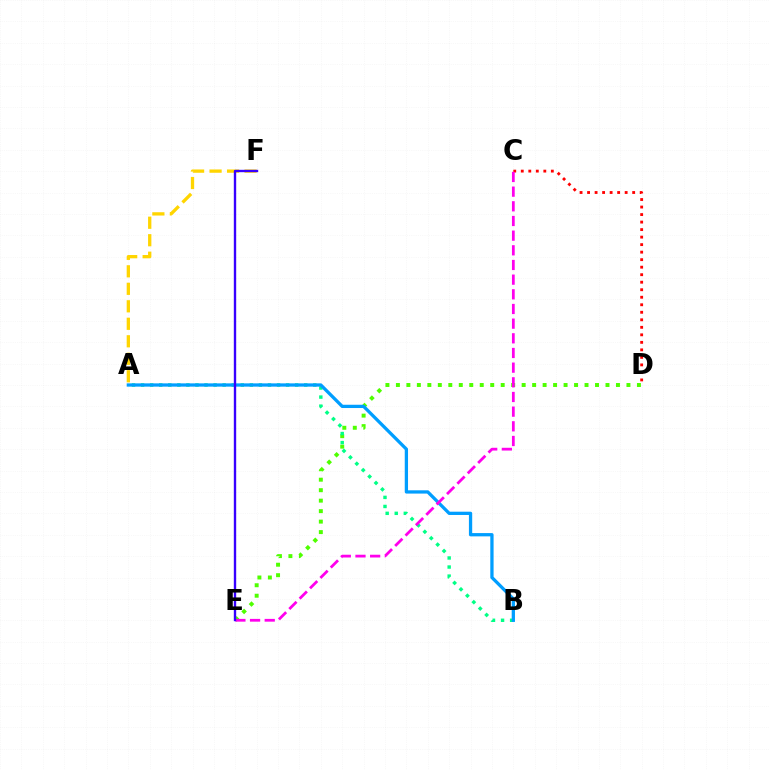{('D', 'E'): [{'color': '#4fff00', 'line_style': 'dotted', 'thickness': 2.85}], ('A', 'F'): [{'color': '#ffd500', 'line_style': 'dashed', 'thickness': 2.38}], ('A', 'B'): [{'color': '#00ff86', 'line_style': 'dotted', 'thickness': 2.46}, {'color': '#009eff', 'line_style': 'solid', 'thickness': 2.36}], ('C', 'D'): [{'color': '#ff0000', 'line_style': 'dotted', 'thickness': 2.04}], ('C', 'E'): [{'color': '#ff00ed', 'line_style': 'dashed', 'thickness': 1.99}], ('E', 'F'): [{'color': '#3700ff', 'line_style': 'solid', 'thickness': 1.71}]}